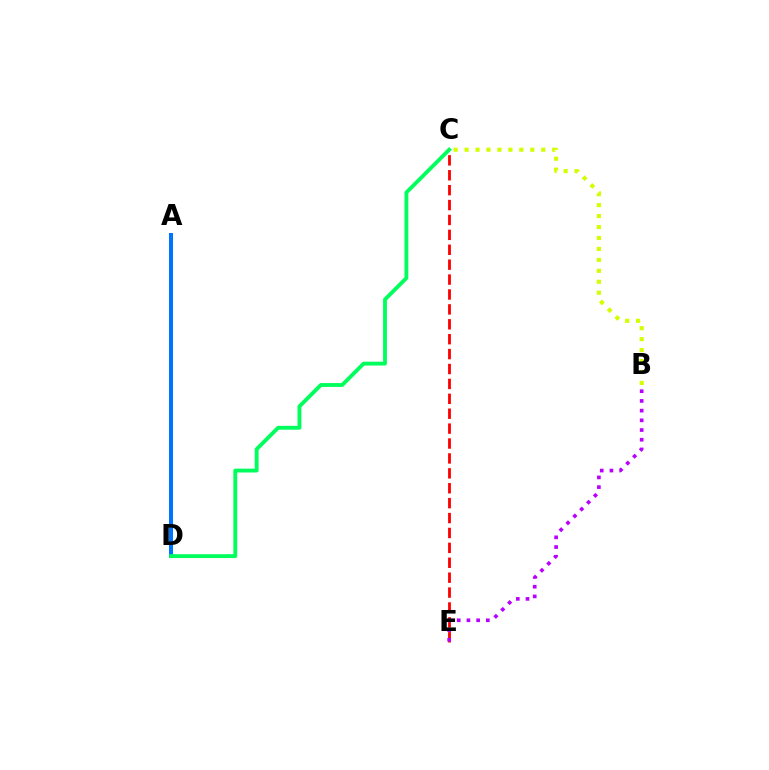{('C', 'E'): [{'color': '#ff0000', 'line_style': 'dashed', 'thickness': 2.02}], ('B', 'C'): [{'color': '#d1ff00', 'line_style': 'dotted', 'thickness': 2.98}], ('A', 'D'): [{'color': '#0074ff', 'line_style': 'solid', 'thickness': 2.89}], ('B', 'E'): [{'color': '#b900ff', 'line_style': 'dotted', 'thickness': 2.64}], ('C', 'D'): [{'color': '#00ff5c', 'line_style': 'solid', 'thickness': 2.77}]}